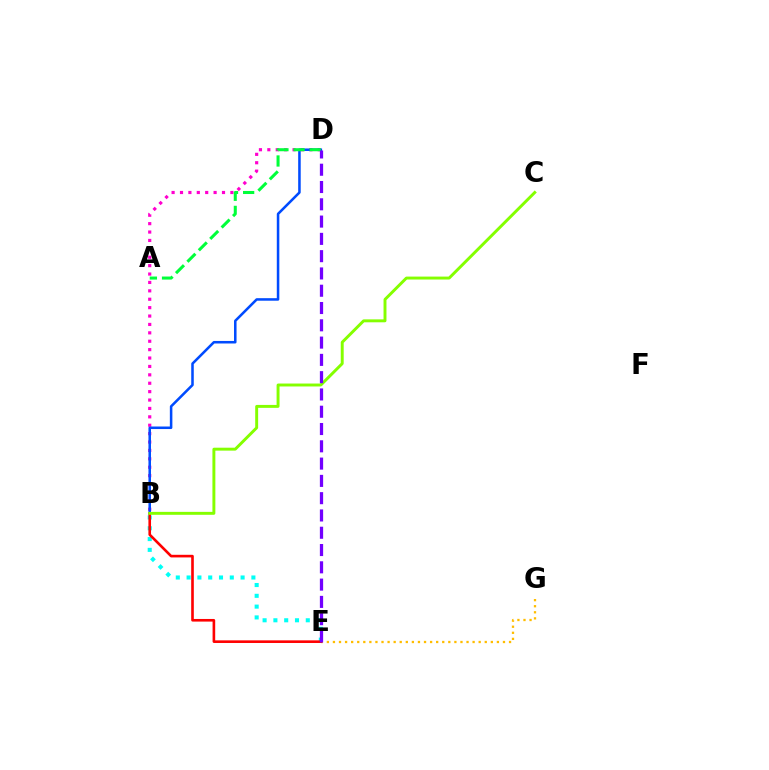{('B', 'E'): [{'color': '#00fff6', 'line_style': 'dotted', 'thickness': 2.93}, {'color': '#ff0000', 'line_style': 'solid', 'thickness': 1.89}], ('E', 'G'): [{'color': '#ffbd00', 'line_style': 'dotted', 'thickness': 1.65}], ('B', 'D'): [{'color': '#ff00cf', 'line_style': 'dotted', 'thickness': 2.28}, {'color': '#004bff', 'line_style': 'solid', 'thickness': 1.83}], ('A', 'D'): [{'color': '#00ff39', 'line_style': 'dashed', 'thickness': 2.19}], ('B', 'C'): [{'color': '#84ff00', 'line_style': 'solid', 'thickness': 2.11}], ('D', 'E'): [{'color': '#7200ff', 'line_style': 'dashed', 'thickness': 2.35}]}